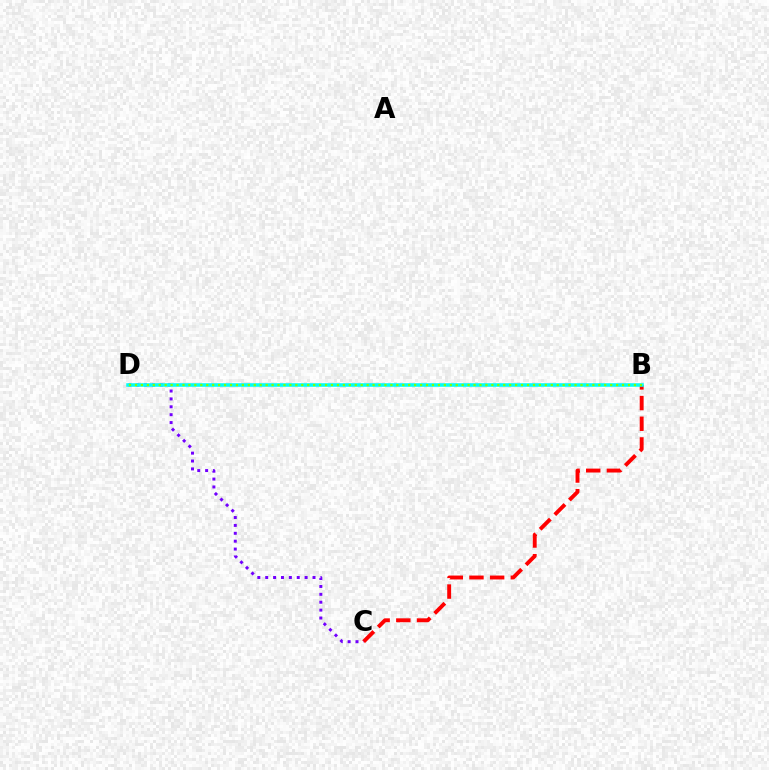{('B', 'C'): [{'color': '#ff0000', 'line_style': 'dashed', 'thickness': 2.81}], ('C', 'D'): [{'color': '#7200ff', 'line_style': 'dotted', 'thickness': 2.14}], ('B', 'D'): [{'color': '#00fff6', 'line_style': 'solid', 'thickness': 2.56}, {'color': '#84ff00', 'line_style': 'dotted', 'thickness': 1.61}]}